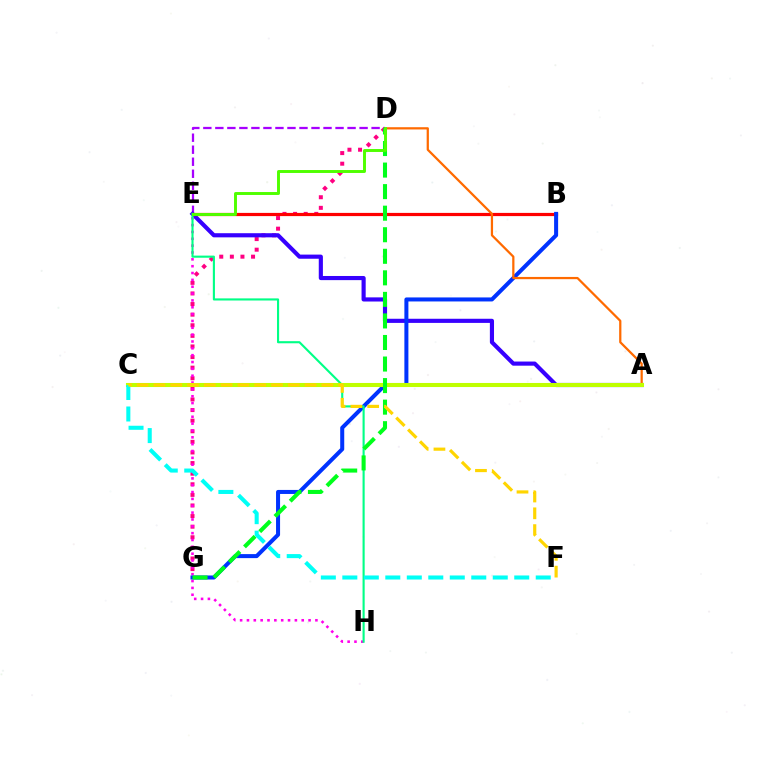{('D', 'G'): [{'color': '#ff0082', 'line_style': 'dotted', 'thickness': 2.88}, {'color': '#00ff1b', 'line_style': 'dashed', 'thickness': 2.93}], ('D', 'E'): [{'color': '#a700ff', 'line_style': 'dashed', 'thickness': 1.63}, {'color': '#4fff00', 'line_style': 'solid', 'thickness': 2.12}], ('B', 'E'): [{'color': '#009eff', 'line_style': 'solid', 'thickness': 1.91}, {'color': '#ff0000', 'line_style': 'solid', 'thickness': 2.3}], ('A', 'E'): [{'color': '#3700ff', 'line_style': 'solid', 'thickness': 2.98}], ('E', 'H'): [{'color': '#ff00ed', 'line_style': 'dotted', 'thickness': 1.86}, {'color': '#00ff86', 'line_style': 'solid', 'thickness': 1.53}], ('B', 'G'): [{'color': '#0033ff', 'line_style': 'solid', 'thickness': 2.9}], ('A', 'D'): [{'color': '#ff6a00', 'line_style': 'solid', 'thickness': 1.62}], ('A', 'C'): [{'color': '#bfff00', 'line_style': 'solid', 'thickness': 2.92}], ('C', 'F'): [{'color': '#00fff6', 'line_style': 'dashed', 'thickness': 2.92}, {'color': '#ffd500', 'line_style': 'dashed', 'thickness': 2.28}]}